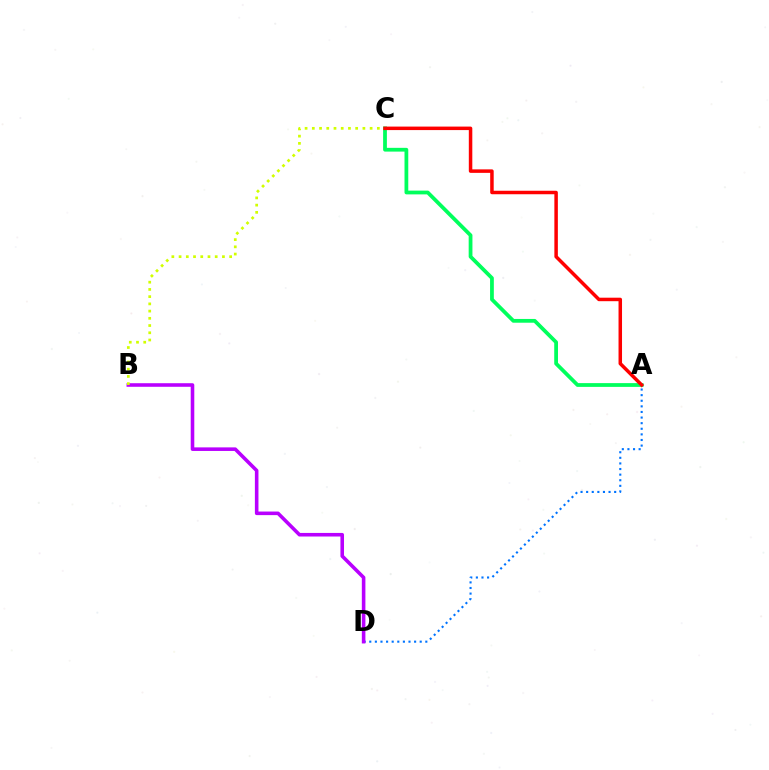{('A', 'D'): [{'color': '#0074ff', 'line_style': 'dotted', 'thickness': 1.52}], ('A', 'C'): [{'color': '#00ff5c', 'line_style': 'solid', 'thickness': 2.71}, {'color': '#ff0000', 'line_style': 'solid', 'thickness': 2.52}], ('B', 'D'): [{'color': '#b900ff', 'line_style': 'solid', 'thickness': 2.58}], ('B', 'C'): [{'color': '#d1ff00', 'line_style': 'dotted', 'thickness': 1.96}]}